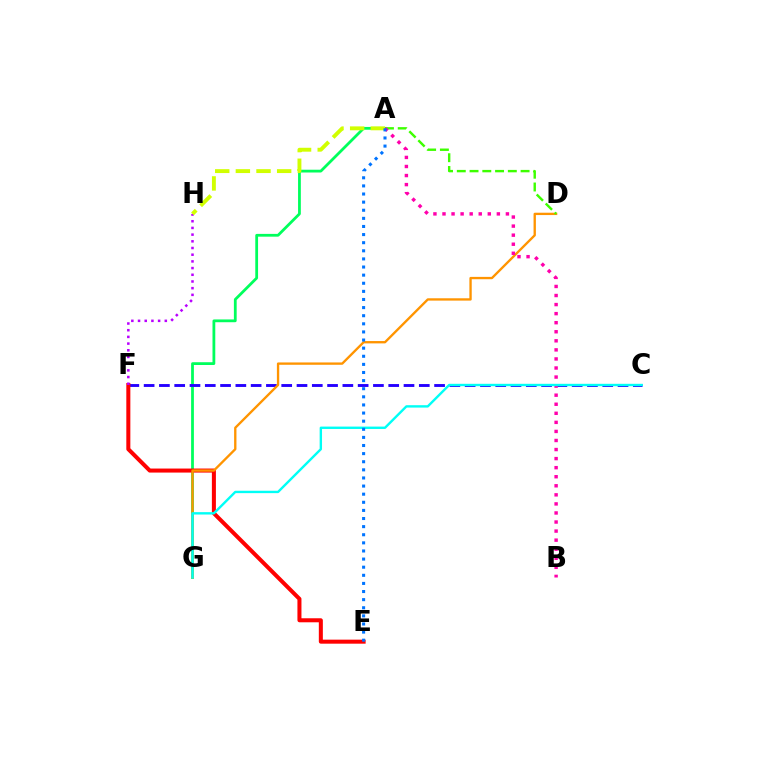{('A', 'G'): [{'color': '#00ff5c', 'line_style': 'solid', 'thickness': 2.0}], ('C', 'F'): [{'color': '#2500ff', 'line_style': 'dashed', 'thickness': 2.08}], ('E', 'F'): [{'color': '#ff0000', 'line_style': 'solid', 'thickness': 2.9}], ('D', 'G'): [{'color': '#ff9400', 'line_style': 'solid', 'thickness': 1.68}], ('F', 'H'): [{'color': '#b900ff', 'line_style': 'dotted', 'thickness': 1.82}], ('A', 'H'): [{'color': '#d1ff00', 'line_style': 'dashed', 'thickness': 2.8}], ('A', 'D'): [{'color': '#3dff00', 'line_style': 'dashed', 'thickness': 1.73}], ('A', 'B'): [{'color': '#ff00ac', 'line_style': 'dotted', 'thickness': 2.46}], ('C', 'G'): [{'color': '#00fff6', 'line_style': 'solid', 'thickness': 1.72}], ('A', 'E'): [{'color': '#0074ff', 'line_style': 'dotted', 'thickness': 2.2}]}